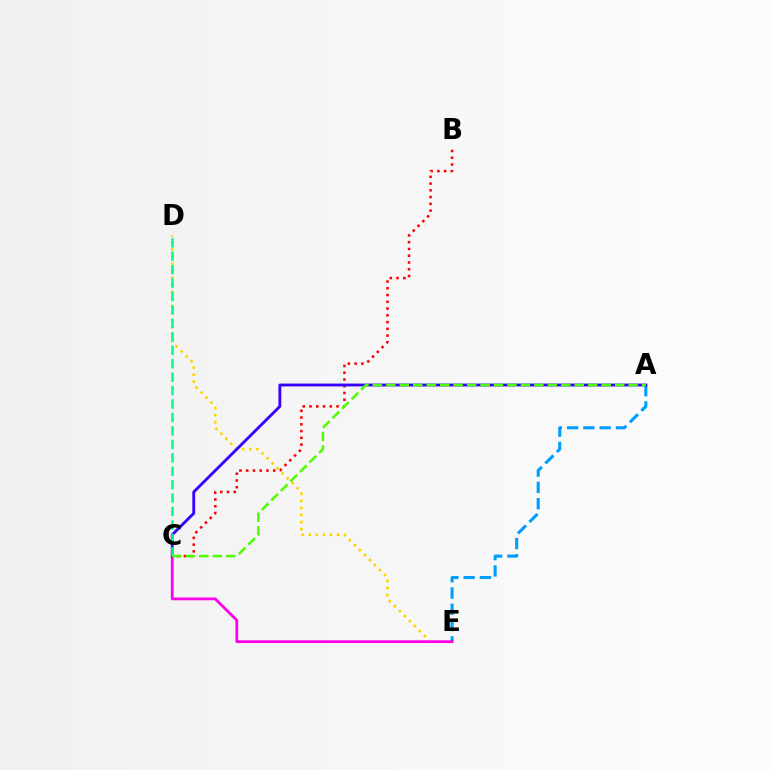{('D', 'E'): [{'color': '#ffd500', 'line_style': 'dotted', 'thickness': 1.92}], ('B', 'C'): [{'color': '#ff0000', 'line_style': 'dotted', 'thickness': 1.84}], ('A', 'E'): [{'color': '#009eff', 'line_style': 'dashed', 'thickness': 2.21}], ('C', 'E'): [{'color': '#ff00ed', 'line_style': 'solid', 'thickness': 1.99}], ('A', 'C'): [{'color': '#3700ff', 'line_style': 'solid', 'thickness': 2.06}, {'color': '#4fff00', 'line_style': 'dashed', 'thickness': 1.83}], ('C', 'D'): [{'color': '#00ff86', 'line_style': 'dashed', 'thickness': 1.82}]}